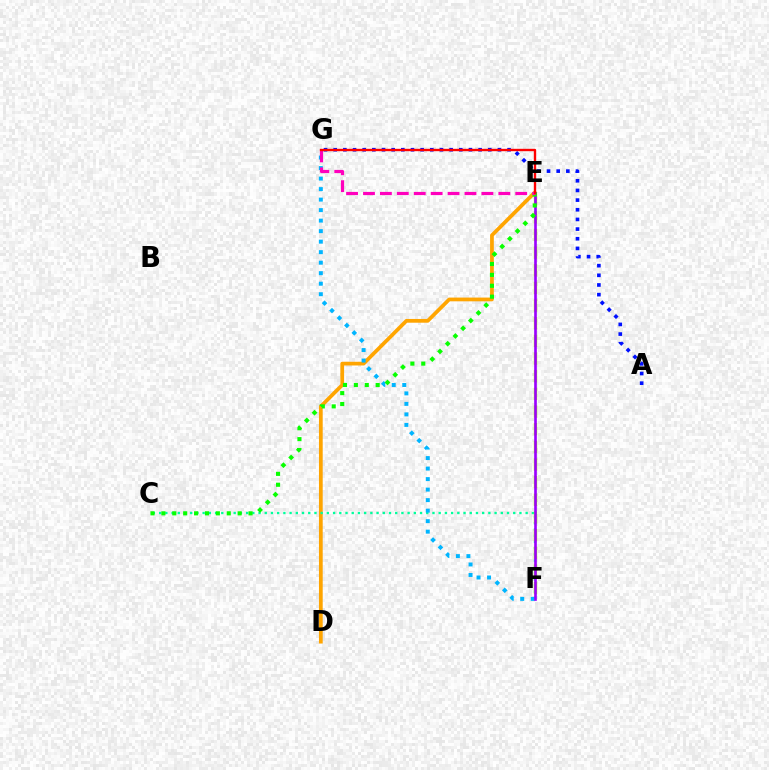{('D', 'E'): [{'color': '#ffa500', 'line_style': 'solid', 'thickness': 2.69}], ('C', 'F'): [{'color': '#00ff9d', 'line_style': 'dotted', 'thickness': 1.69}], ('E', 'F'): [{'color': '#b3ff00', 'line_style': 'dashed', 'thickness': 2.4}, {'color': '#9b00ff', 'line_style': 'solid', 'thickness': 1.9}], ('F', 'G'): [{'color': '#00b5ff', 'line_style': 'dotted', 'thickness': 2.86}], ('C', 'E'): [{'color': '#08ff00', 'line_style': 'dotted', 'thickness': 2.96}], ('A', 'G'): [{'color': '#0010ff', 'line_style': 'dotted', 'thickness': 2.62}], ('E', 'G'): [{'color': '#ff00bd', 'line_style': 'dashed', 'thickness': 2.3}, {'color': '#ff0000', 'line_style': 'solid', 'thickness': 1.71}]}